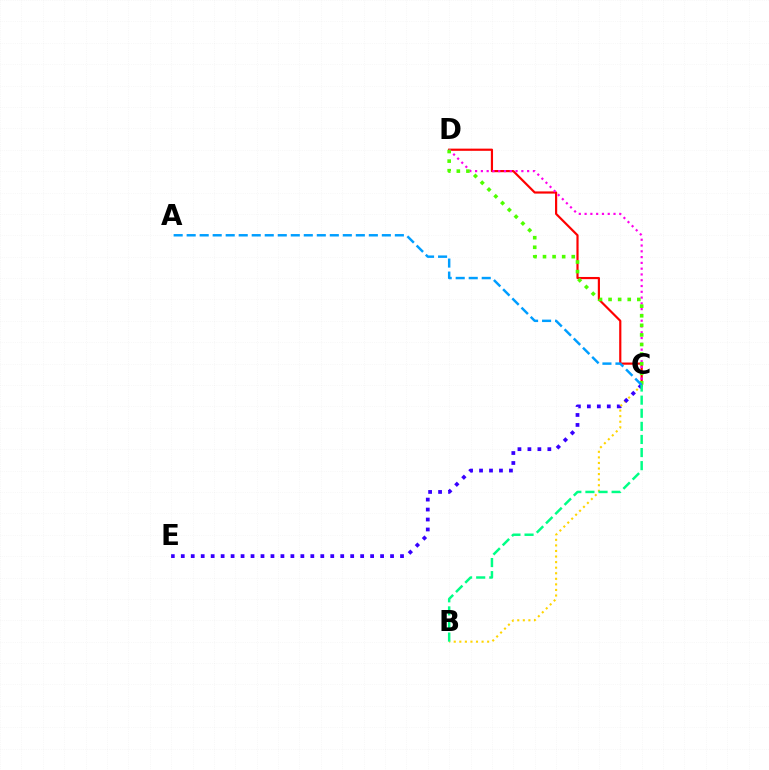{('C', 'D'): [{'color': '#ff0000', 'line_style': 'solid', 'thickness': 1.57}, {'color': '#ff00ed', 'line_style': 'dotted', 'thickness': 1.57}, {'color': '#4fff00', 'line_style': 'dotted', 'thickness': 2.6}], ('B', 'C'): [{'color': '#ffd500', 'line_style': 'dotted', 'thickness': 1.51}, {'color': '#00ff86', 'line_style': 'dashed', 'thickness': 1.78}], ('C', 'E'): [{'color': '#3700ff', 'line_style': 'dotted', 'thickness': 2.71}], ('A', 'C'): [{'color': '#009eff', 'line_style': 'dashed', 'thickness': 1.77}]}